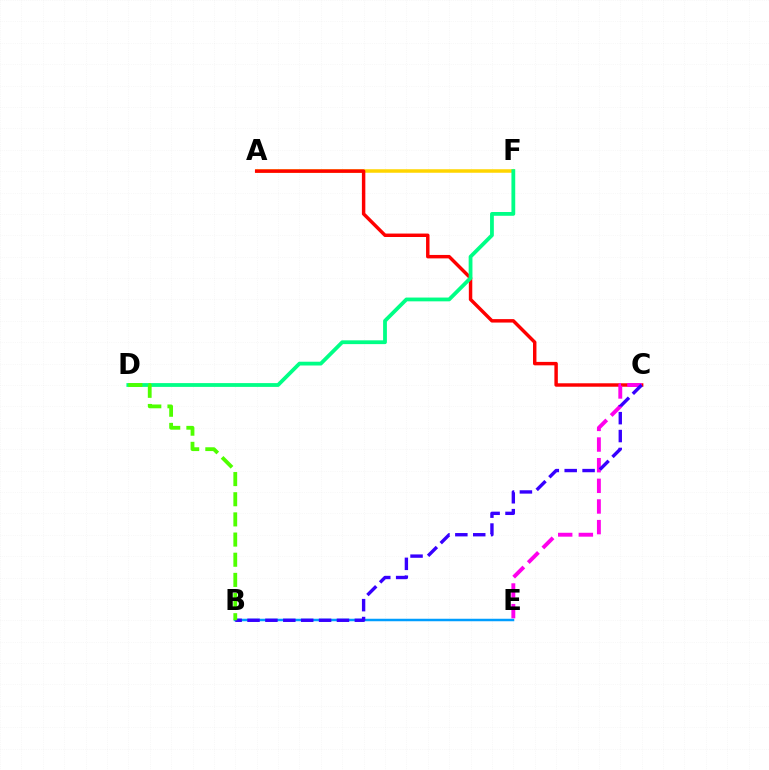{('A', 'F'): [{'color': '#ffd500', 'line_style': 'solid', 'thickness': 2.53}], ('B', 'E'): [{'color': '#009eff', 'line_style': 'solid', 'thickness': 1.8}], ('A', 'C'): [{'color': '#ff0000', 'line_style': 'solid', 'thickness': 2.48}], ('C', 'E'): [{'color': '#ff00ed', 'line_style': 'dashed', 'thickness': 2.8}], ('B', 'C'): [{'color': '#3700ff', 'line_style': 'dashed', 'thickness': 2.43}], ('D', 'F'): [{'color': '#00ff86', 'line_style': 'solid', 'thickness': 2.73}], ('B', 'D'): [{'color': '#4fff00', 'line_style': 'dashed', 'thickness': 2.74}]}